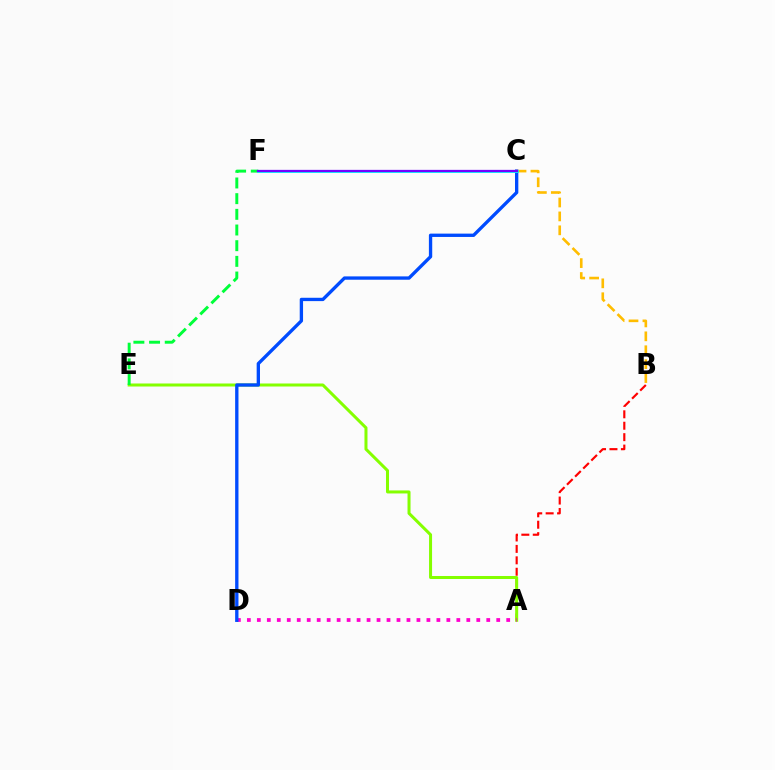{('A', 'B'): [{'color': '#ff0000', 'line_style': 'dashed', 'thickness': 1.55}], ('A', 'E'): [{'color': '#84ff00', 'line_style': 'solid', 'thickness': 2.17}], ('E', 'F'): [{'color': '#00ff39', 'line_style': 'dashed', 'thickness': 2.13}], ('A', 'D'): [{'color': '#ff00cf', 'line_style': 'dotted', 'thickness': 2.71}], ('C', 'D'): [{'color': '#004bff', 'line_style': 'solid', 'thickness': 2.4}], ('B', 'C'): [{'color': '#ffbd00', 'line_style': 'dashed', 'thickness': 1.89}], ('C', 'F'): [{'color': '#00fff6', 'line_style': 'solid', 'thickness': 2.03}, {'color': '#7200ff', 'line_style': 'solid', 'thickness': 1.64}]}